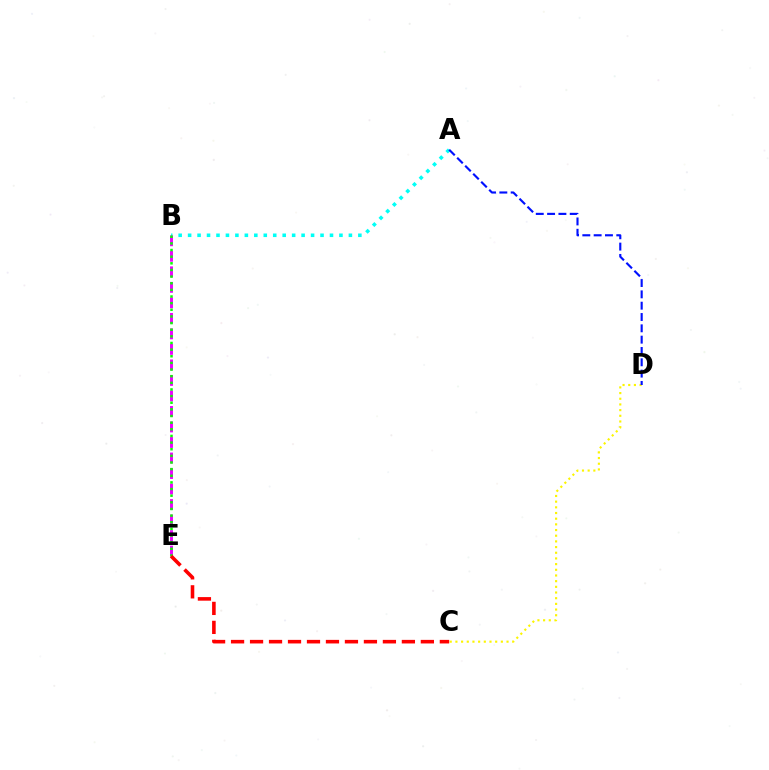{('A', 'B'): [{'color': '#00fff6', 'line_style': 'dotted', 'thickness': 2.57}], ('C', 'D'): [{'color': '#fcf500', 'line_style': 'dotted', 'thickness': 1.54}], ('B', 'E'): [{'color': '#ee00ff', 'line_style': 'dashed', 'thickness': 2.11}, {'color': '#08ff00', 'line_style': 'dotted', 'thickness': 1.8}], ('A', 'D'): [{'color': '#0010ff', 'line_style': 'dashed', 'thickness': 1.54}], ('C', 'E'): [{'color': '#ff0000', 'line_style': 'dashed', 'thickness': 2.58}]}